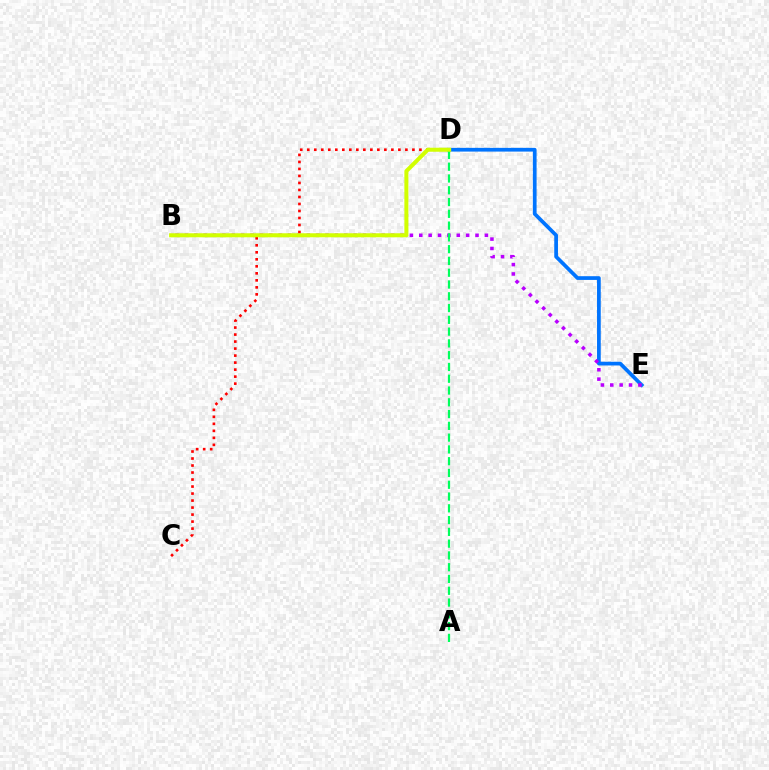{('D', 'E'): [{'color': '#0074ff', 'line_style': 'solid', 'thickness': 2.68}], ('C', 'D'): [{'color': '#ff0000', 'line_style': 'dotted', 'thickness': 1.9}], ('B', 'E'): [{'color': '#b900ff', 'line_style': 'dotted', 'thickness': 2.55}], ('A', 'D'): [{'color': '#00ff5c', 'line_style': 'dashed', 'thickness': 1.6}], ('B', 'D'): [{'color': '#d1ff00', 'line_style': 'solid', 'thickness': 2.9}]}